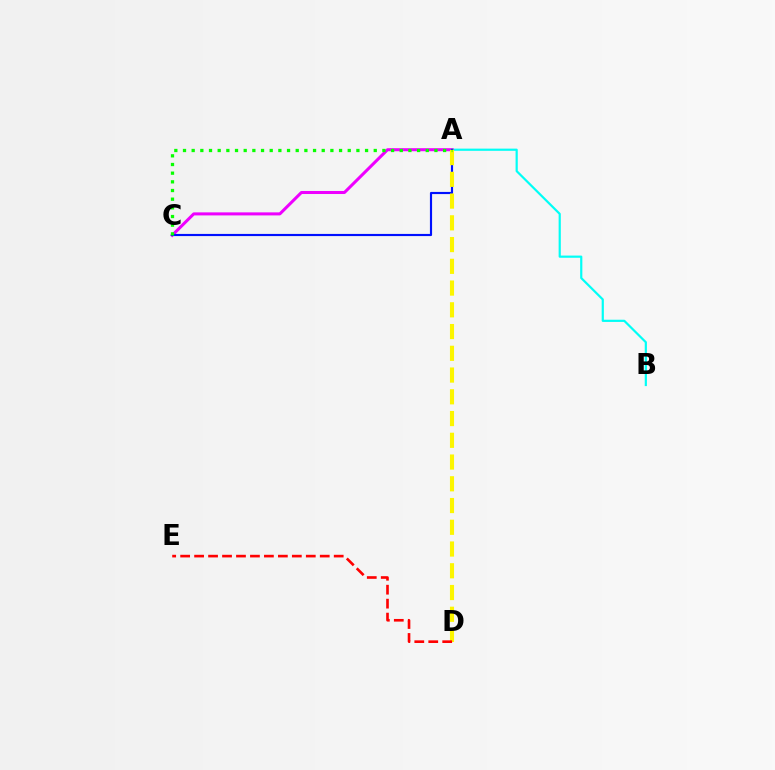{('A', 'B'): [{'color': '#00fff6', 'line_style': 'solid', 'thickness': 1.58}], ('A', 'C'): [{'color': '#ee00ff', 'line_style': 'solid', 'thickness': 2.18}, {'color': '#0010ff', 'line_style': 'solid', 'thickness': 1.55}, {'color': '#08ff00', 'line_style': 'dotted', 'thickness': 2.36}], ('A', 'D'): [{'color': '#fcf500', 'line_style': 'dashed', 'thickness': 2.95}], ('D', 'E'): [{'color': '#ff0000', 'line_style': 'dashed', 'thickness': 1.9}]}